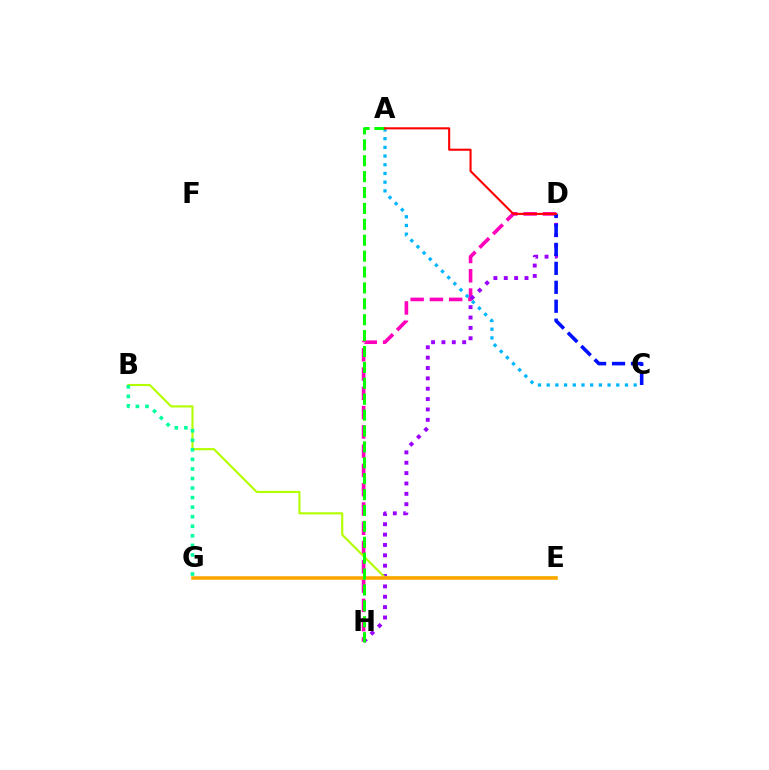{('D', 'H'): [{'color': '#ff00bd', 'line_style': 'dashed', 'thickness': 2.62}, {'color': '#9b00ff', 'line_style': 'dotted', 'thickness': 2.81}], ('A', 'C'): [{'color': '#00b5ff', 'line_style': 'dotted', 'thickness': 2.36}], ('B', 'E'): [{'color': '#b3ff00', 'line_style': 'solid', 'thickness': 1.54}], ('E', 'G'): [{'color': '#ffa500', 'line_style': 'solid', 'thickness': 2.55}], ('A', 'H'): [{'color': '#08ff00', 'line_style': 'dashed', 'thickness': 2.16}], ('C', 'D'): [{'color': '#0010ff', 'line_style': 'dashed', 'thickness': 2.57}], ('B', 'G'): [{'color': '#00ff9d', 'line_style': 'dotted', 'thickness': 2.6}], ('A', 'D'): [{'color': '#ff0000', 'line_style': 'solid', 'thickness': 1.51}]}